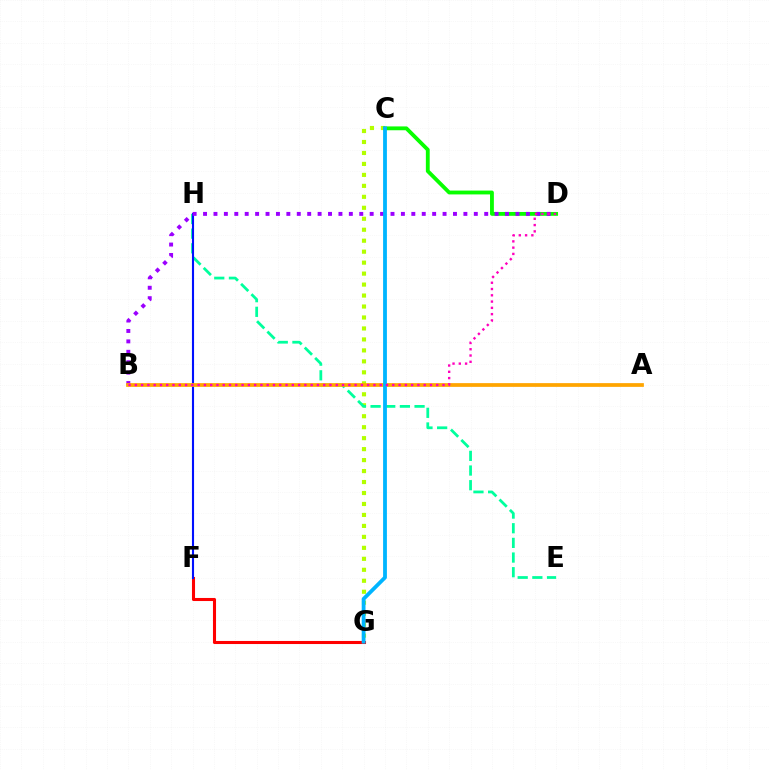{('C', 'G'): [{'color': '#b3ff00', 'line_style': 'dotted', 'thickness': 2.98}, {'color': '#00b5ff', 'line_style': 'solid', 'thickness': 2.74}], ('C', 'D'): [{'color': '#08ff00', 'line_style': 'solid', 'thickness': 2.76}], ('F', 'G'): [{'color': '#ff0000', 'line_style': 'solid', 'thickness': 2.21}], ('E', 'H'): [{'color': '#00ff9d', 'line_style': 'dashed', 'thickness': 1.99}], ('F', 'H'): [{'color': '#0010ff', 'line_style': 'solid', 'thickness': 1.52}], ('B', 'D'): [{'color': '#9b00ff', 'line_style': 'dotted', 'thickness': 2.83}, {'color': '#ff00bd', 'line_style': 'dotted', 'thickness': 1.71}], ('A', 'B'): [{'color': '#ffa500', 'line_style': 'solid', 'thickness': 2.69}]}